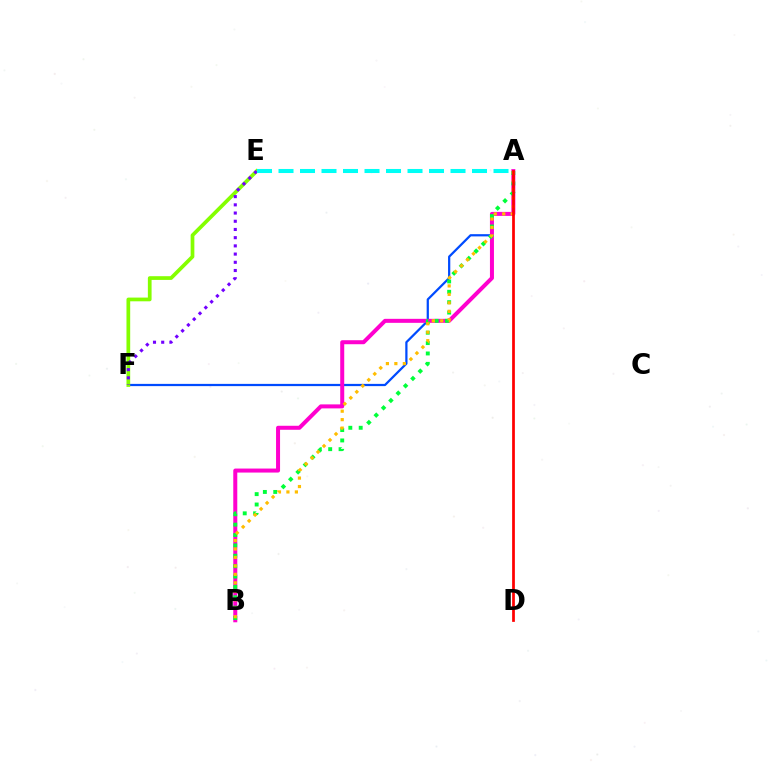{('A', 'F'): [{'color': '#004bff', 'line_style': 'solid', 'thickness': 1.61}], ('A', 'B'): [{'color': '#ff00cf', 'line_style': 'solid', 'thickness': 2.88}, {'color': '#00ff39', 'line_style': 'dotted', 'thickness': 2.82}, {'color': '#ffbd00', 'line_style': 'dotted', 'thickness': 2.3}], ('E', 'F'): [{'color': '#84ff00', 'line_style': 'solid', 'thickness': 2.68}, {'color': '#7200ff', 'line_style': 'dotted', 'thickness': 2.23}], ('A', 'D'): [{'color': '#ff0000', 'line_style': 'solid', 'thickness': 1.98}], ('A', 'E'): [{'color': '#00fff6', 'line_style': 'dashed', 'thickness': 2.92}]}